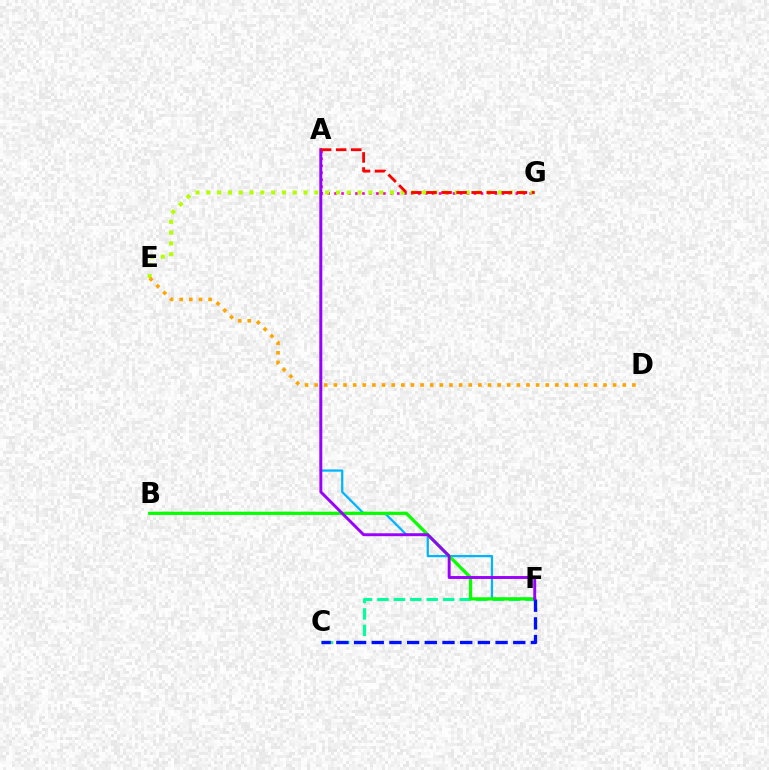{('C', 'F'): [{'color': '#00ff9d', 'line_style': 'dashed', 'thickness': 2.23}, {'color': '#0010ff', 'line_style': 'dashed', 'thickness': 2.4}], ('A', 'F'): [{'color': '#00b5ff', 'line_style': 'solid', 'thickness': 1.62}, {'color': '#9b00ff', 'line_style': 'solid', 'thickness': 2.09}], ('B', 'F'): [{'color': '#08ff00', 'line_style': 'solid', 'thickness': 2.32}], ('A', 'G'): [{'color': '#ff00bd', 'line_style': 'dotted', 'thickness': 1.89}, {'color': '#ff0000', 'line_style': 'dashed', 'thickness': 2.05}], ('E', 'G'): [{'color': '#b3ff00', 'line_style': 'dotted', 'thickness': 2.93}], ('D', 'E'): [{'color': '#ffa500', 'line_style': 'dotted', 'thickness': 2.62}]}